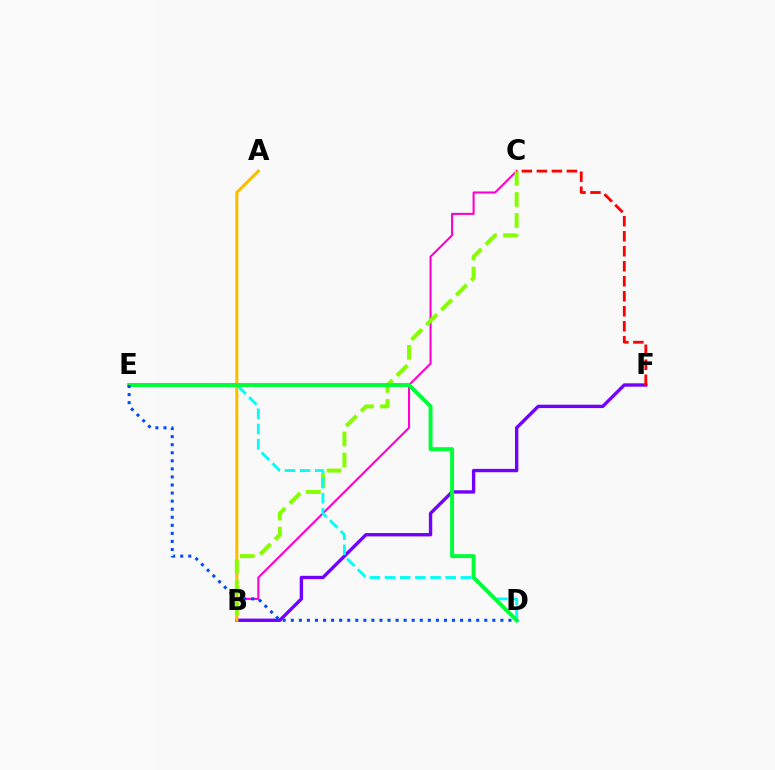{('B', 'C'): [{'color': '#ff00cf', 'line_style': 'solid', 'thickness': 1.5}, {'color': '#84ff00', 'line_style': 'dashed', 'thickness': 2.86}], ('B', 'F'): [{'color': '#7200ff', 'line_style': 'solid', 'thickness': 2.43}], ('A', 'B'): [{'color': '#ffbd00', 'line_style': 'solid', 'thickness': 2.21}], ('D', 'E'): [{'color': '#00fff6', 'line_style': 'dashed', 'thickness': 2.06}, {'color': '#00ff39', 'line_style': 'solid', 'thickness': 2.84}, {'color': '#004bff', 'line_style': 'dotted', 'thickness': 2.19}], ('C', 'F'): [{'color': '#ff0000', 'line_style': 'dashed', 'thickness': 2.04}]}